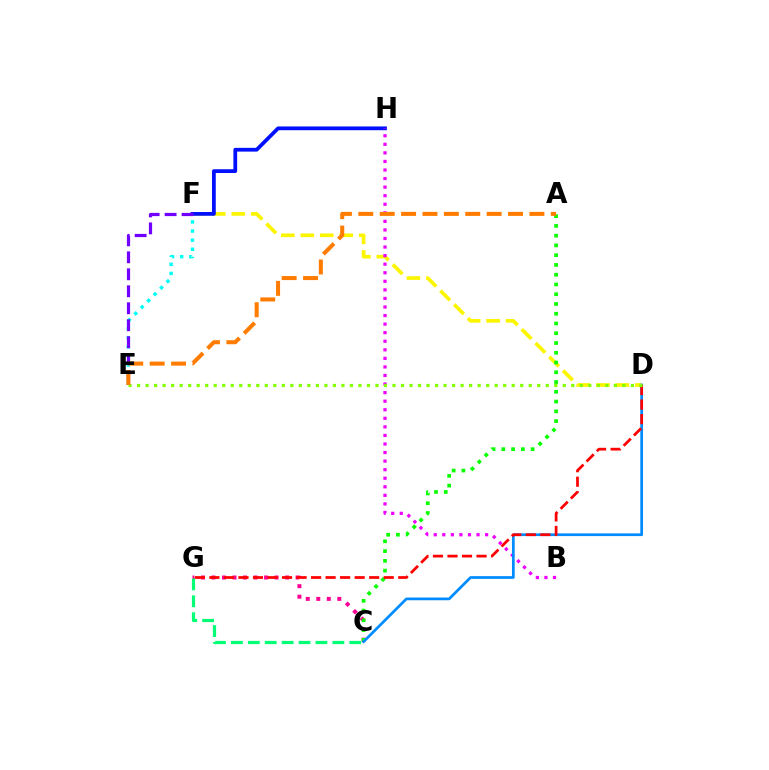{('D', 'F'): [{'color': '#fcf500', 'line_style': 'dashed', 'thickness': 2.65}], ('E', 'F'): [{'color': '#00fff6', 'line_style': 'dotted', 'thickness': 2.48}, {'color': '#7200ff', 'line_style': 'dashed', 'thickness': 2.31}], ('C', 'G'): [{'color': '#ff0094', 'line_style': 'dotted', 'thickness': 2.86}, {'color': '#00ff74', 'line_style': 'dashed', 'thickness': 2.3}], ('F', 'H'): [{'color': '#0010ff', 'line_style': 'solid', 'thickness': 2.7}], ('B', 'H'): [{'color': '#ee00ff', 'line_style': 'dotted', 'thickness': 2.33}], ('A', 'C'): [{'color': '#08ff00', 'line_style': 'dotted', 'thickness': 2.65}], ('C', 'D'): [{'color': '#008cff', 'line_style': 'solid', 'thickness': 1.96}], ('D', 'G'): [{'color': '#ff0000', 'line_style': 'dashed', 'thickness': 1.97}], ('D', 'E'): [{'color': '#84ff00', 'line_style': 'dotted', 'thickness': 2.31}], ('A', 'E'): [{'color': '#ff7c00', 'line_style': 'dashed', 'thickness': 2.91}]}